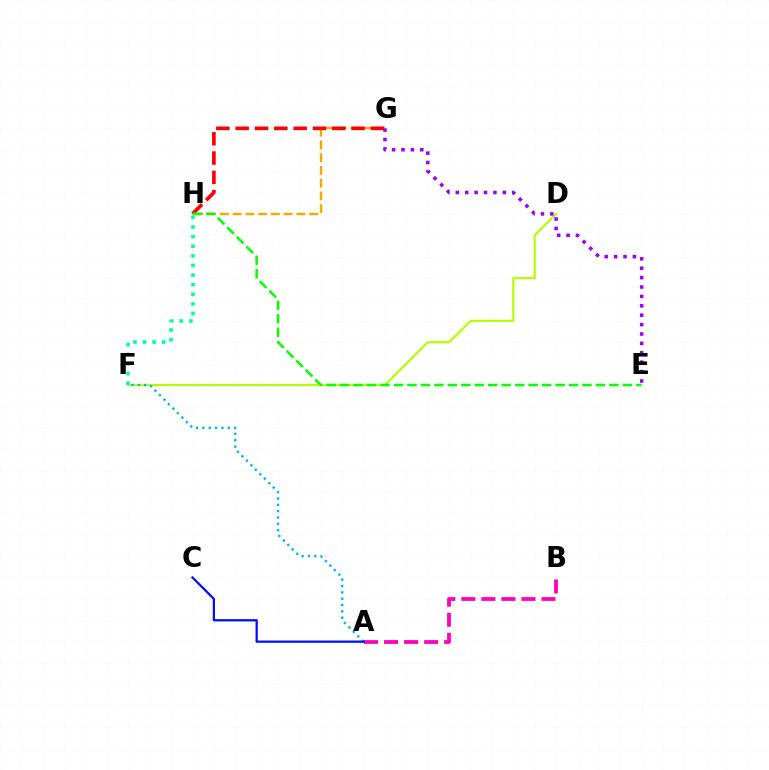{('G', 'H'): [{'color': '#ffa500', 'line_style': 'dashed', 'thickness': 1.73}, {'color': '#ff0000', 'line_style': 'dashed', 'thickness': 2.63}], ('D', 'F'): [{'color': '#b3ff00', 'line_style': 'solid', 'thickness': 1.58}], ('A', 'F'): [{'color': '#00b5ff', 'line_style': 'dotted', 'thickness': 1.72}], ('A', 'B'): [{'color': '#ff00bd', 'line_style': 'dashed', 'thickness': 2.72}], ('E', 'H'): [{'color': '#08ff00', 'line_style': 'dashed', 'thickness': 1.83}], ('E', 'G'): [{'color': '#9b00ff', 'line_style': 'dotted', 'thickness': 2.55}], ('F', 'H'): [{'color': '#00ff9d', 'line_style': 'dotted', 'thickness': 2.61}], ('A', 'C'): [{'color': '#0010ff', 'line_style': 'solid', 'thickness': 1.63}]}